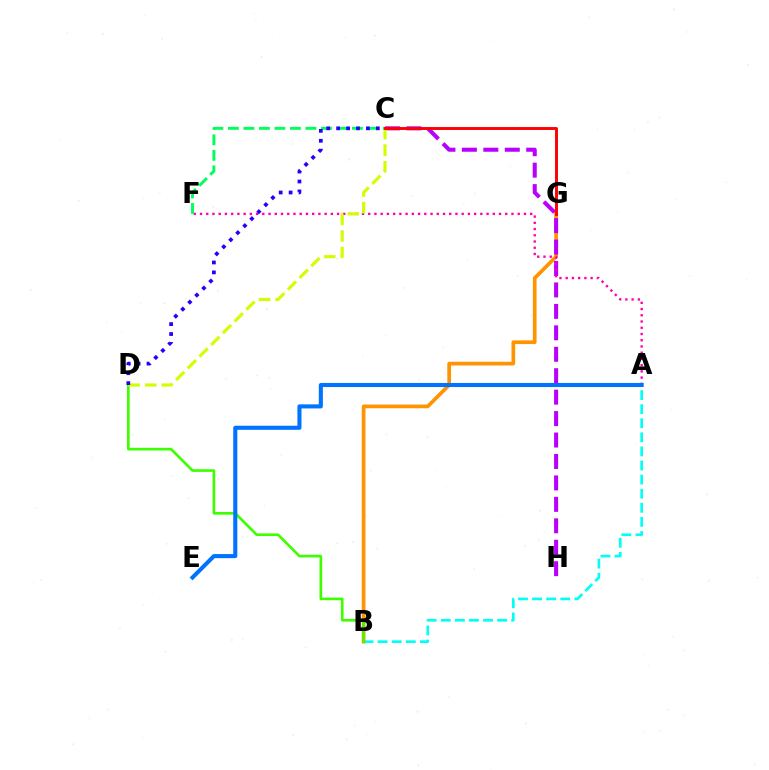{('A', 'B'): [{'color': '#00fff6', 'line_style': 'dashed', 'thickness': 1.91}], ('B', 'G'): [{'color': '#ff9400', 'line_style': 'solid', 'thickness': 2.66}], ('B', 'D'): [{'color': '#3dff00', 'line_style': 'solid', 'thickness': 1.91}], ('C', 'H'): [{'color': '#b900ff', 'line_style': 'dashed', 'thickness': 2.91}], ('A', 'F'): [{'color': '#ff00ac', 'line_style': 'dotted', 'thickness': 1.69}], ('C', 'D'): [{'color': '#d1ff00', 'line_style': 'dashed', 'thickness': 2.25}, {'color': '#2500ff', 'line_style': 'dotted', 'thickness': 2.69}], ('C', 'F'): [{'color': '#00ff5c', 'line_style': 'dashed', 'thickness': 2.11}], ('A', 'E'): [{'color': '#0074ff', 'line_style': 'solid', 'thickness': 2.94}], ('C', 'G'): [{'color': '#ff0000', 'line_style': 'solid', 'thickness': 2.1}]}